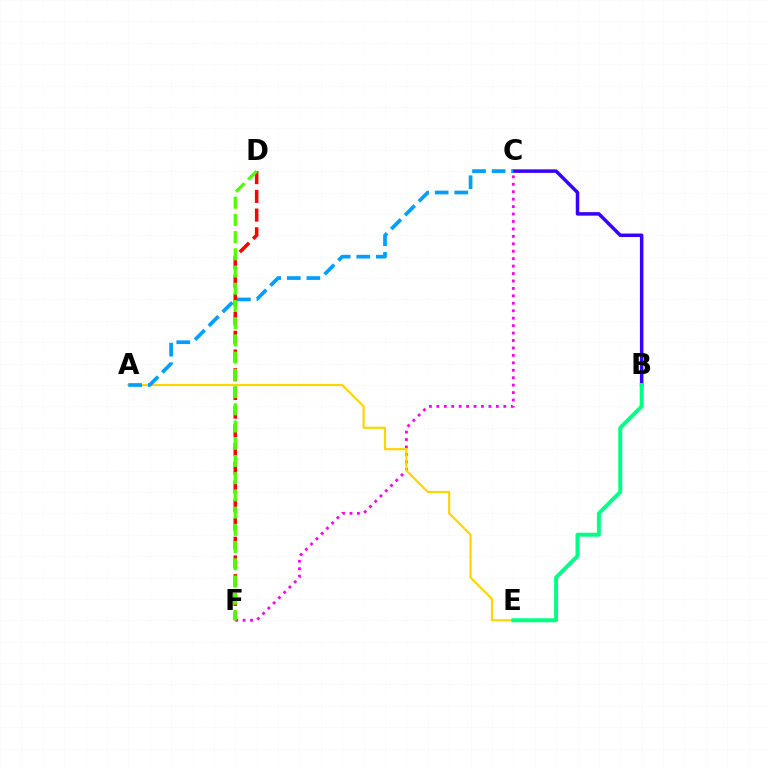{('C', 'F'): [{'color': '#ff00ed', 'line_style': 'dotted', 'thickness': 2.02}], ('A', 'E'): [{'color': '#ffd500', 'line_style': 'solid', 'thickness': 1.57}], ('B', 'C'): [{'color': '#3700ff', 'line_style': 'solid', 'thickness': 2.52}], ('B', 'E'): [{'color': '#00ff86', 'line_style': 'solid', 'thickness': 2.85}], ('A', 'C'): [{'color': '#009eff', 'line_style': 'dashed', 'thickness': 2.66}], ('D', 'F'): [{'color': '#ff0000', 'line_style': 'dashed', 'thickness': 2.54}, {'color': '#4fff00', 'line_style': 'dashed', 'thickness': 2.34}]}